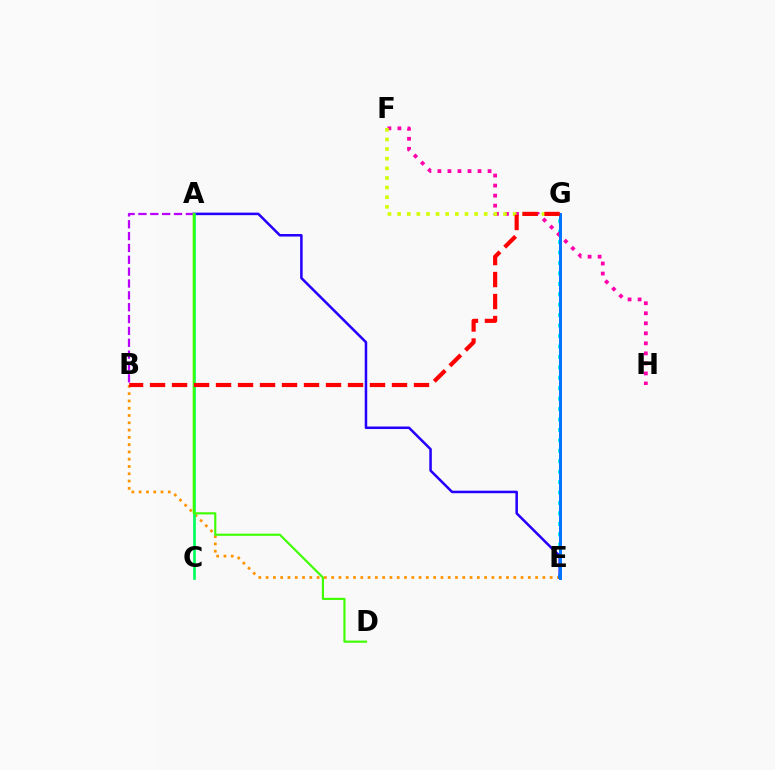{('B', 'E'): [{'color': '#ff9400', 'line_style': 'dotted', 'thickness': 1.98}], ('E', 'G'): [{'color': '#00fff6', 'line_style': 'dotted', 'thickness': 2.84}, {'color': '#0074ff', 'line_style': 'solid', 'thickness': 2.14}], ('A', 'E'): [{'color': '#2500ff', 'line_style': 'solid', 'thickness': 1.82}], ('F', 'H'): [{'color': '#ff00ac', 'line_style': 'dotted', 'thickness': 2.72}], ('A', 'C'): [{'color': '#00ff5c', 'line_style': 'solid', 'thickness': 1.93}], ('F', 'G'): [{'color': '#d1ff00', 'line_style': 'dotted', 'thickness': 2.62}], ('A', 'B'): [{'color': '#b900ff', 'line_style': 'dashed', 'thickness': 1.61}], ('A', 'D'): [{'color': '#3dff00', 'line_style': 'solid', 'thickness': 1.54}], ('B', 'G'): [{'color': '#ff0000', 'line_style': 'dashed', 'thickness': 2.99}]}